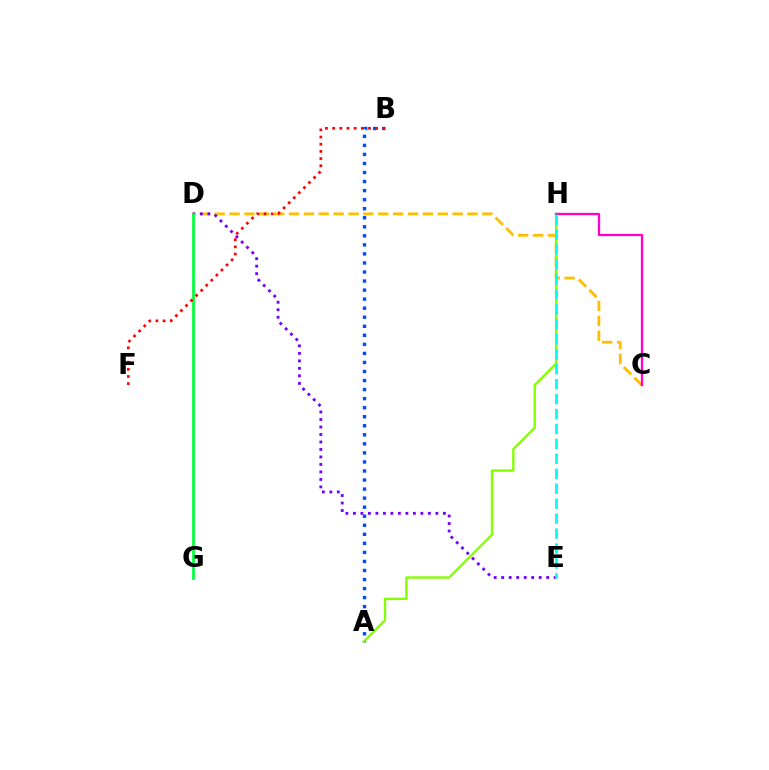{('A', 'B'): [{'color': '#004bff', 'line_style': 'dotted', 'thickness': 2.46}], ('C', 'D'): [{'color': '#ffbd00', 'line_style': 'dashed', 'thickness': 2.02}], ('A', 'H'): [{'color': '#84ff00', 'line_style': 'solid', 'thickness': 1.7}], ('C', 'H'): [{'color': '#ff00cf', 'line_style': 'solid', 'thickness': 1.66}], ('D', 'E'): [{'color': '#7200ff', 'line_style': 'dotted', 'thickness': 2.04}], ('D', 'G'): [{'color': '#00ff39', 'line_style': 'solid', 'thickness': 1.96}], ('E', 'H'): [{'color': '#00fff6', 'line_style': 'dashed', 'thickness': 2.03}], ('B', 'F'): [{'color': '#ff0000', 'line_style': 'dotted', 'thickness': 1.95}]}